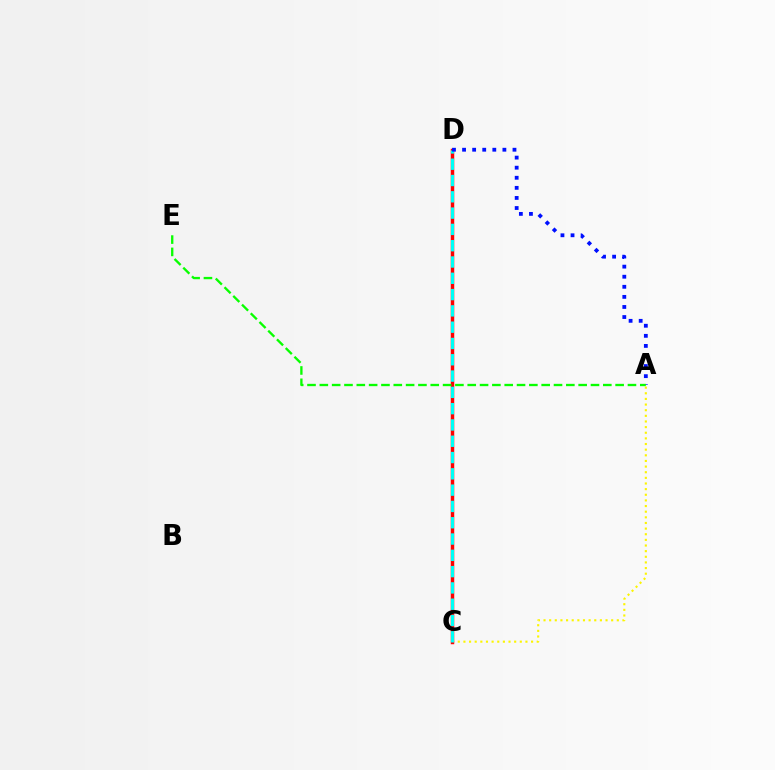{('C', 'D'): [{'color': '#ee00ff', 'line_style': 'solid', 'thickness': 2.07}, {'color': '#ff0000', 'line_style': 'solid', 'thickness': 2.49}, {'color': '#00fff6', 'line_style': 'dashed', 'thickness': 2.21}], ('A', 'C'): [{'color': '#fcf500', 'line_style': 'dotted', 'thickness': 1.53}], ('A', 'D'): [{'color': '#0010ff', 'line_style': 'dotted', 'thickness': 2.74}], ('A', 'E'): [{'color': '#08ff00', 'line_style': 'dashed', 'thickness': 1.67}]}